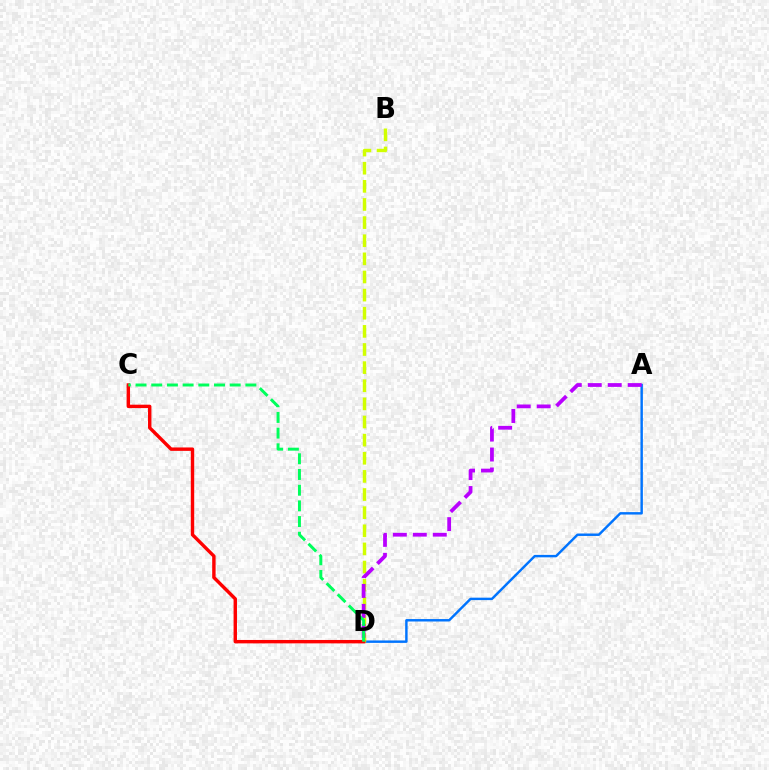{('A', 'D'): [{'color': '#0074ff', 'line_style': 'solid', 'thickness': 1.75}, {'color': '#b900ff', 'line_style': 'dashed', 'thickness': 2.71}], ('B', 'D'): [{'color': '#d1ff00', 'line_style': 'dashed', 'thickness': 2.46}], ('C', 'D'): [{'color': '#ff0000', 'line_style': 'solid', 'thickness': 2.45}, {'color': '#00ff5c', 'line_style': 'dashed', 'thickness': 2.13}]}